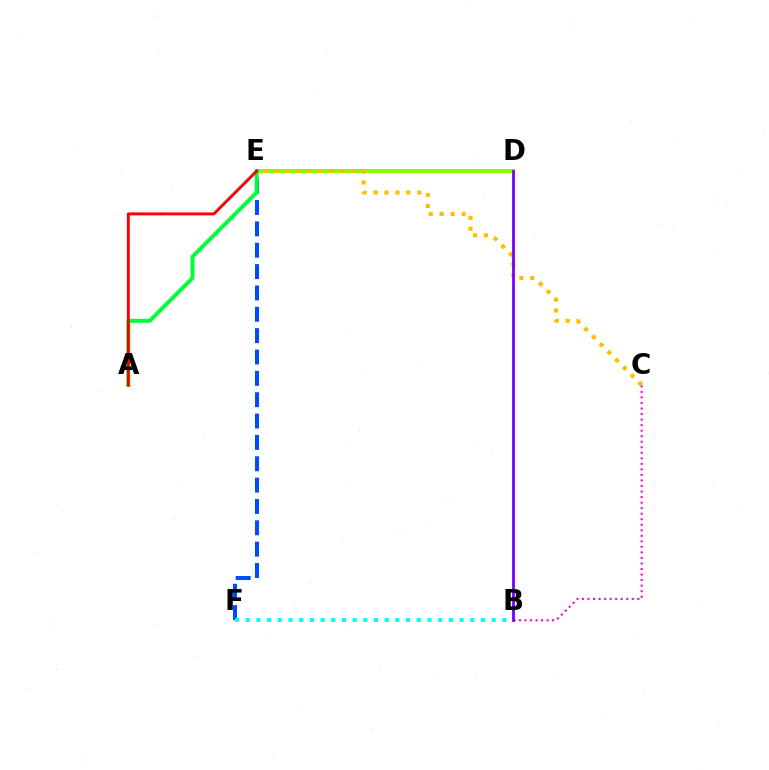{('E', 'F'): [{'color': '#004bff', 'line_style': 'dashed', 'thickness': 2.9}], ('D', 'E'): [{'color': '#84ff00', 'line_style': 'solid', 'thickness': 2.88}], ('B', 'F'): [{'color': '#00fff6', 'line_style': 'dotted', 'thickness': 2.91}], ('C', 'E'): [{'color': '#ffbd00', 'line_style': 'dotted', 'thickness': 2.97}], ('B', 'C'): [{'color': '#ff00cf', 'line_style': 'dotted', 'thickness': 1.5}], ('A', 'E'): [{'color': '#00ff39', 'line_style': 'solid', 'thickness': 2.87}, {'color': '#ff0000', 'line_style': 'solid', 'thickness': 2.1}], ('B', 'D'): [{'color': '#7200ff', 'line_style': 'solid', 'thickness': 2.0}]}